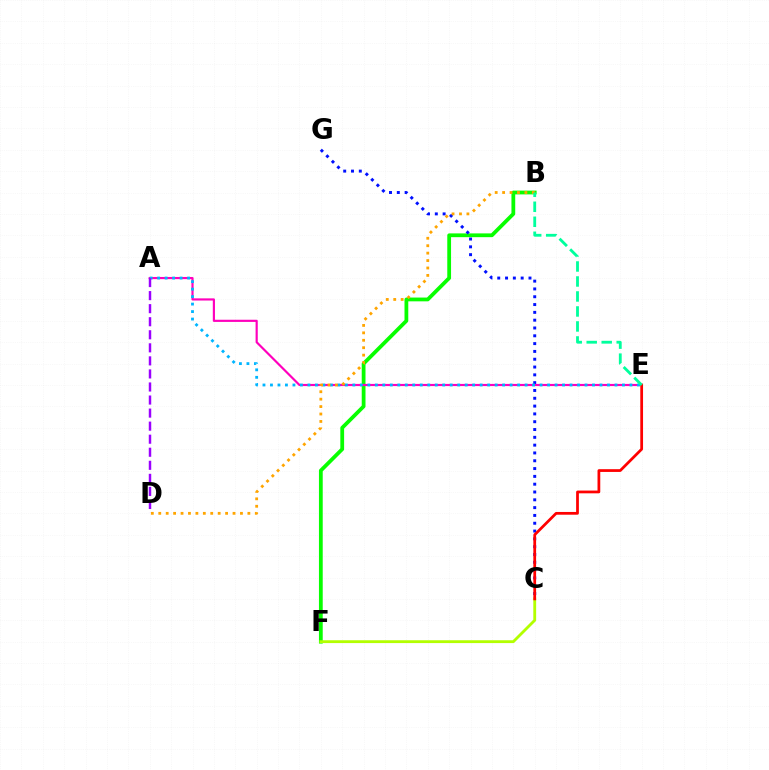{('B', 'F'): [{'color': '#08ff00', 'line_style': 'solid', 'thickness': 2.72}], ('C', 'G'): [{'color': '#0010ff', 'line_style': 'dotted', 'thickness': 2.12}], ('A', 'E'): [{'color': '#ff00bd', 'line_style': 'solid', 'thickness': 1.56}, {'color': '#00b5ff', 'line_style': 'dotted', 'thickness': 2.03}], ('C', 'F'): [{'color': '#b3ff00', 'line_style': 'solid', 'thickness': 2.04}], ('B', 'D'): [{'color': '#ffa500', 'line_style': 'dotted', 'thickness': 2.02}], ('C', 'E'): [{'color': '#ff0000', 'line_style': 'solid', 'thickness': 1.98}], ('A', 'D'): [{'color': '#9b00ff', 'line_style': 'dashed', 'thickness': 1.77}], ('B', 'E'): [{'color': '#00ff9d', 'line_style': 'dashed', 'thickness': 2.04}]}